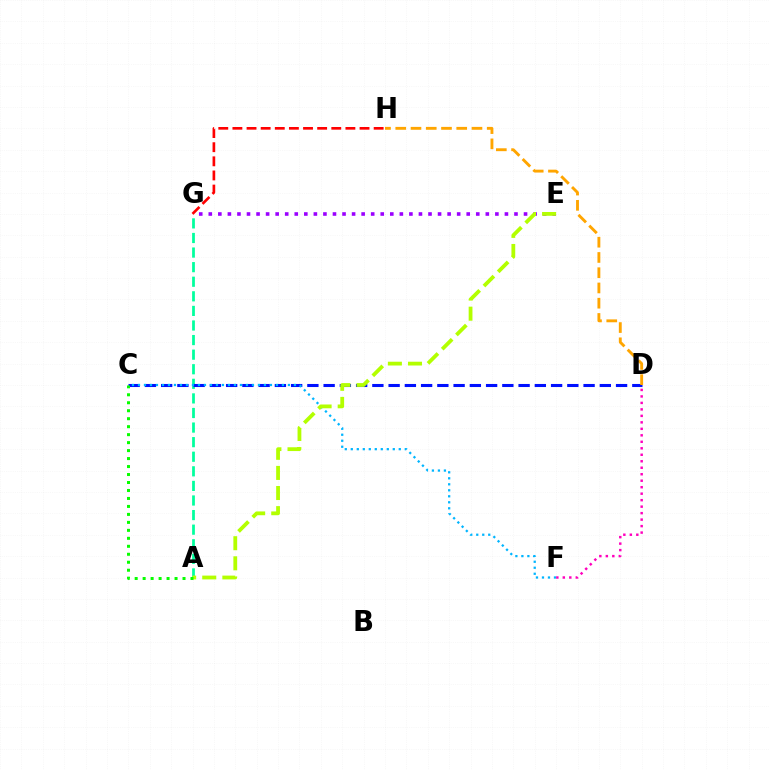{('A', 'G'): [{'color': '#00ff9d', 'line_style': 'dashed', 'thickness': 1.98}], ('G', 'H'): [{'color': '#ff0000', 'line_style': 'dashed', 'thickness': 1.92}], ('D', 'F'): [{'color': '#ff00bd', 'line_style': 'dotted', 'thickness': 1.76}], ('C', 'D'): [{'color': '#0010ff', 'line_style': 'dashed', 'thickness': 2.21}], ('C', 'F'): [{'color': '#00b5ff', 'line_style': 'dotted', 'thickness': 1.63}], ('E', 'G'): [{'color': '#9b00ff', 'line_style': 'dotted', 'thickness': 2.6}], ('D', 'H'): [{'color': '#ffa500', 'line_style': 'dashed', 'thickness': 2.07}], ('A', 'E'): [{'color': '#b3ff00', 'line_style': 'dashed', 'thickness': 2.73}], ('A', 'C'): [{'color': '#08ff00', 'line_style': 'dotted', 'thickness': 2.17}]}